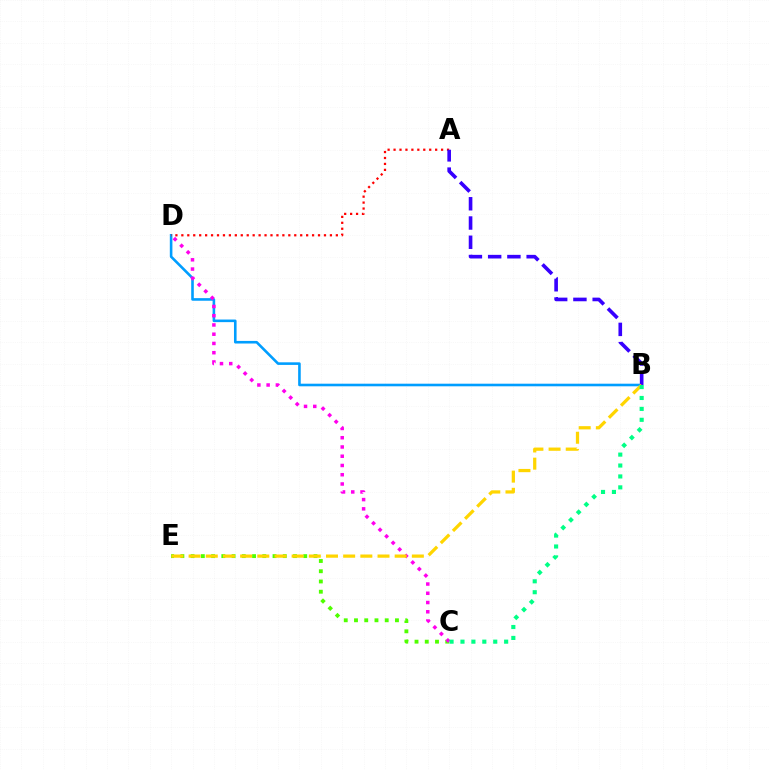{('B', 'D'): [{'color': '#009eff', 'line_style': 'solid', 'thickness': 1.87}], ('C', 'E'): [{'color': '#4fff00', 'line_style': 'dotted', 'thickness': 2.78}], ('A', 'D'): [{'color': '#ff0000', 'line_style': 'dotted', 'thickness': 1.61}], ('A', 'B'): [{'color': '#3700ff', 'line_style': 'dashed', 'thickness': 2.62}], ('C', 'D'): [{'color': '#ff00ed', 'line_style': 'dotted', 'thickness': 2.51}], ('B', 'E'): [{'color': '#ffd500', 'line_style': 'dashed', 'thickness': 2.33}], ('B', 'C'): [{'color': '#00ff86', 'line_style': 'dotted', 'thickness': 2.97}]}